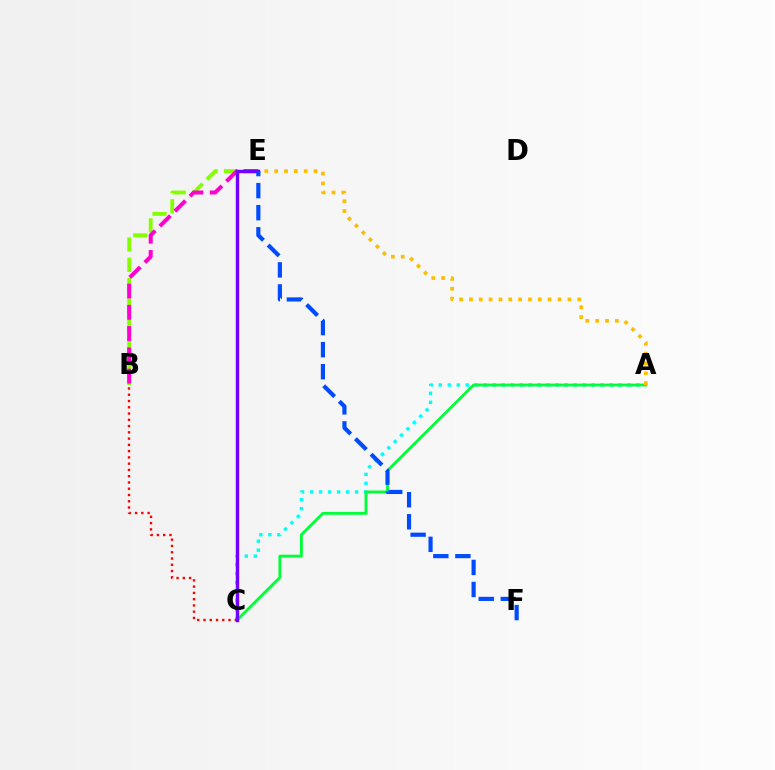{('A', 'C'): [{'color': '#00fff6', 'line_style': 'dotted', 'thickness': 2.44}, {'color': '#00ff39', 'line_style': 'solid', 'thickness': 2.06}], ('B', 'E'): [{'color': '#84ff00', 'line_style': 'dashed', 'thickness': 2.76}, {'color': '#ff00cf', 'line_style': 'dashed', 'thickness': 2.89}], ('B', 'C'): [{'color': '#ff0000', 'line_style': 'dotted', 'thickness': 1.7}], ('C', 'E'): [{'color': '#7200ff', 'line_style': 'solid', 'thickness': 2.48}], ('A', 'E'): [{'color': '#ffbd00', 'line_style': 'dotted', 'thickness': 2.67}], ('E', 'F'): [{'color': '#004bff', 'line_style': 'dashed', 'thickness': 3.0}]}